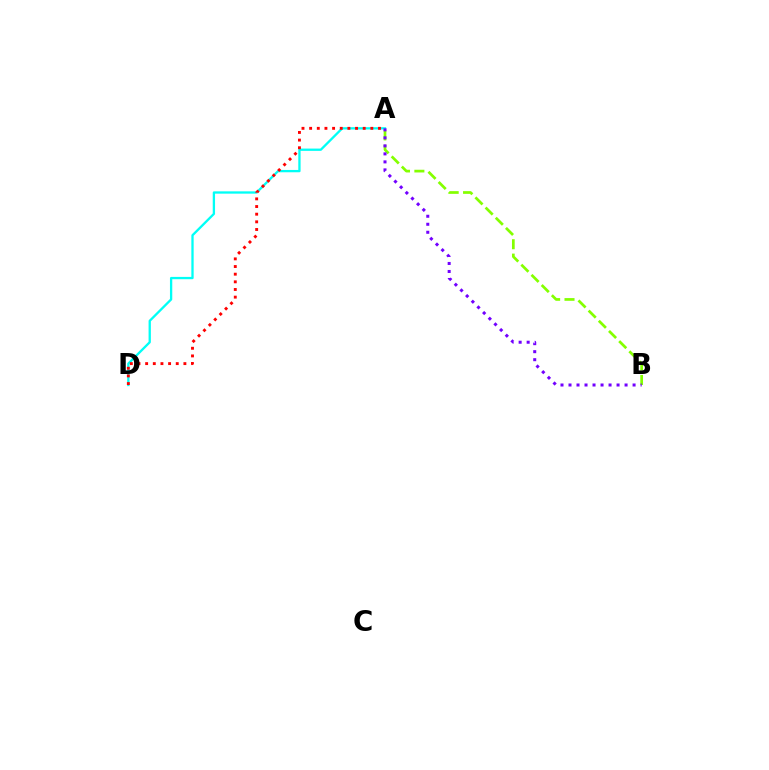{('A', 'D'): [{'color': '#00fff6', 'line_style': 'solid', 'thickness': 1.66}, {'color': '#ff0000', 'line_style': 'dotted', 'thickness': 2.08}], ('A', 'B'): [{'color': '#84ff00', 'line_style': 'dashed', 'thickness': 1.95}, {'color': '#7200ff', 'line_style': 'dotted', 'thickness': 2.18}]}